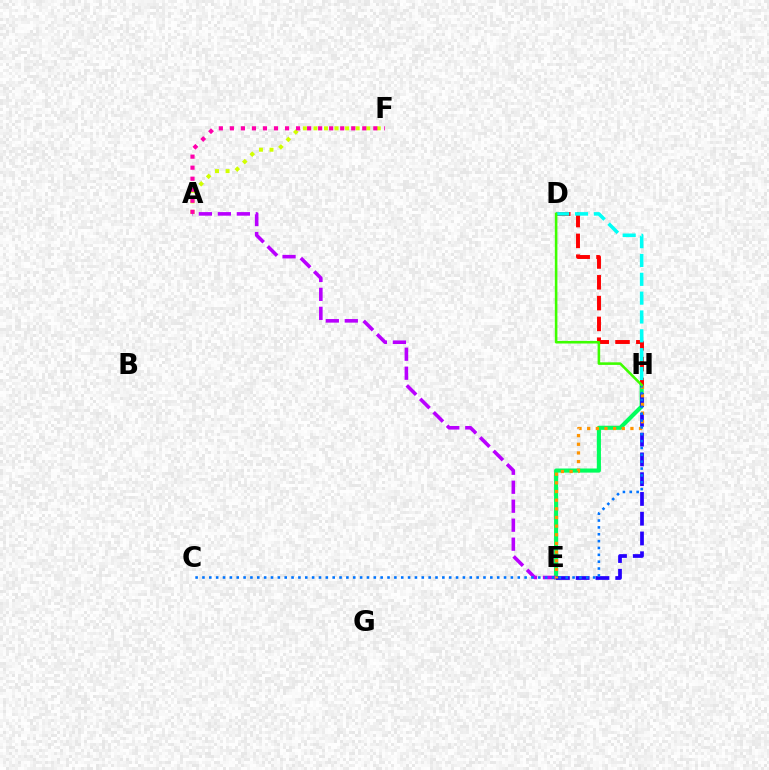{('A', 'F'): [{'color': '#d1ff00', 'line_style': 'dotted', 'thickness': 2.87}, {'color': '#ff00ac', 'line_style': 'dotted', 'thickness': 3.0}], ('E', 'H'): [{'color': '#00ff5c', 'line_style': 'solid', 'thickness': 2.96}, {'color': '#2500ff', 'line_style': 'dashed', 'thickness': 2.69}, {'color': '#ff9400', 'line_style': 'dotted', 'thickness': 2.35}], ('A', 'E'): [{'color': '#b900ff', 'line_style': 'dashed', 'thickness': 2.58}], ('D', 'H'): [{'color': '#ff0000', 'line_style': 'dashed', 'thickness': 2.83}, {'color': '#00fff6', 'line_style': 'dashed', 'thickness': 2.56}, {'color': '#3dff00', 'line_style': 'solid', 'thickness': 1.85}], ('C', 'H'): [{'color': '#0074ff', 'line_style': 'dotted', 'thickness': 1.86}]}